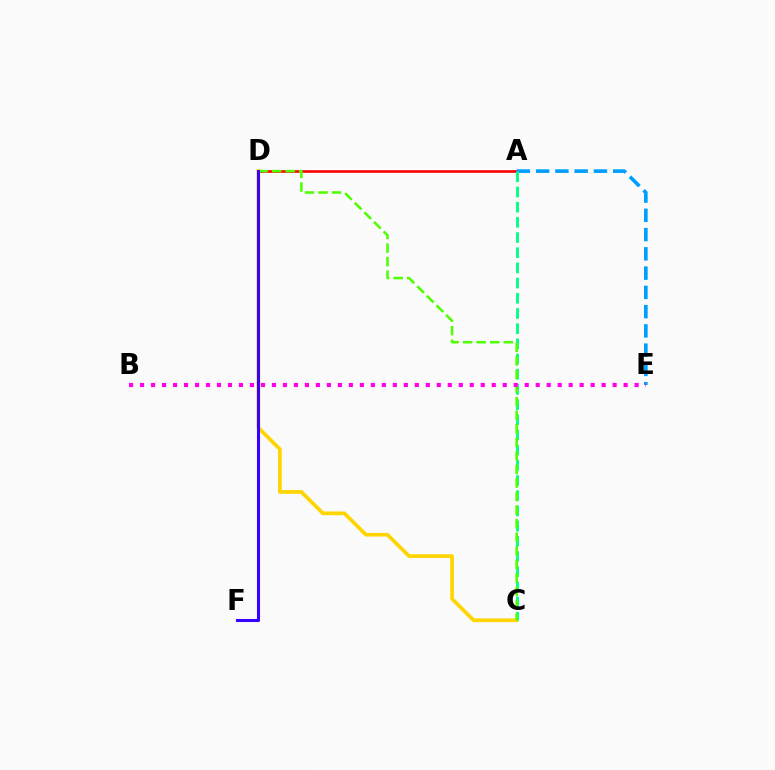{('C', 'D'): [{'color': '#ffd500', 'line_style': 'solid', 'thickness': 2.66}, {'color': '#4fff00', 'line_style': 'dashed', 'thickness': 1.84}], ('A', 'D'): [{'color': '#ff0000', 'line_style': 'solid', 'thickness': 1.89}], ('A', 'E'): [{'color': '#009eff', 'line_style': 'dashed', 'thickness': 2.62}], ('A', 'C'): [{'color': '#00ff86', 'line_style': 'dashed', 'thickness': 2.06}], ('D', 'F'): [{'color': '#3700ff', 'line_style': 'solid', 'thickness': 2.21}], ('B', 'E'): [{'color': '#ff00ed', 'line_style': 'dotted', 'thickness': 2.99}]}